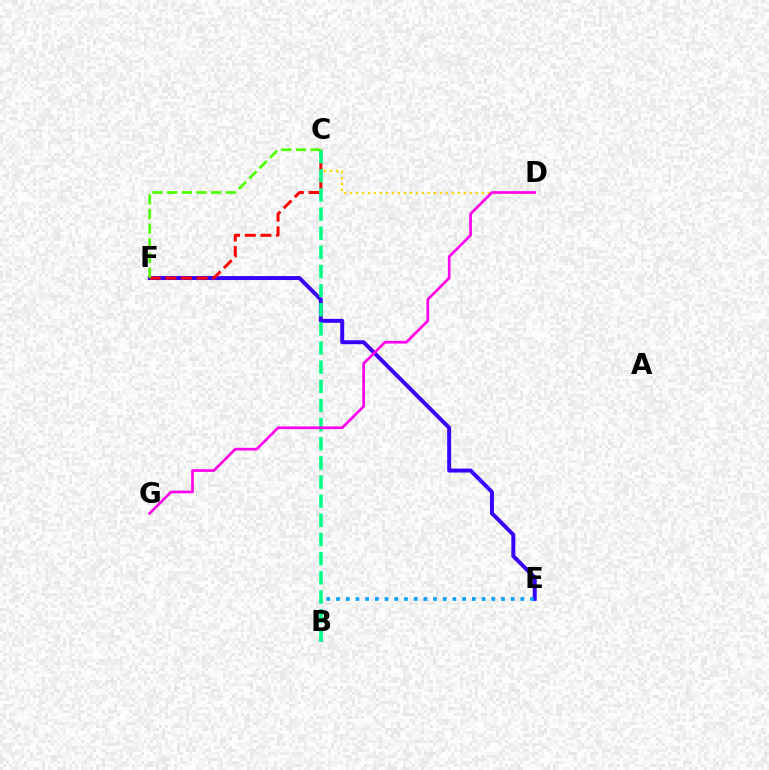{('E', 'F'): [{'color': '#3700ff', 'line_style': 'solid', 'thickness': 2.85}], ('C', 'D'): [{'color': '#ffd500', 'line_style': 'dotted', 'thickness': 1.63}], ('C', 'F'): [{'color': '#ff0000', 'line_style': 'dashed', 'thickness': 2.13}, {'color': '#4fff00', 'line_style': 'dashed', 'thickness': 1.99}], ('B', 'E'): [{'color': '#009eff', 'line_style': 'dotted', 'thickness': 2.64}], ('B', 'C'): [{'color': '#00ff86', 'line_style': 'dashed', 'thickness': 2.6}], ('D', 'G'): [{'color': '#ff00ed', 'line_style': 'solid', 'thickness': 1.92}]}